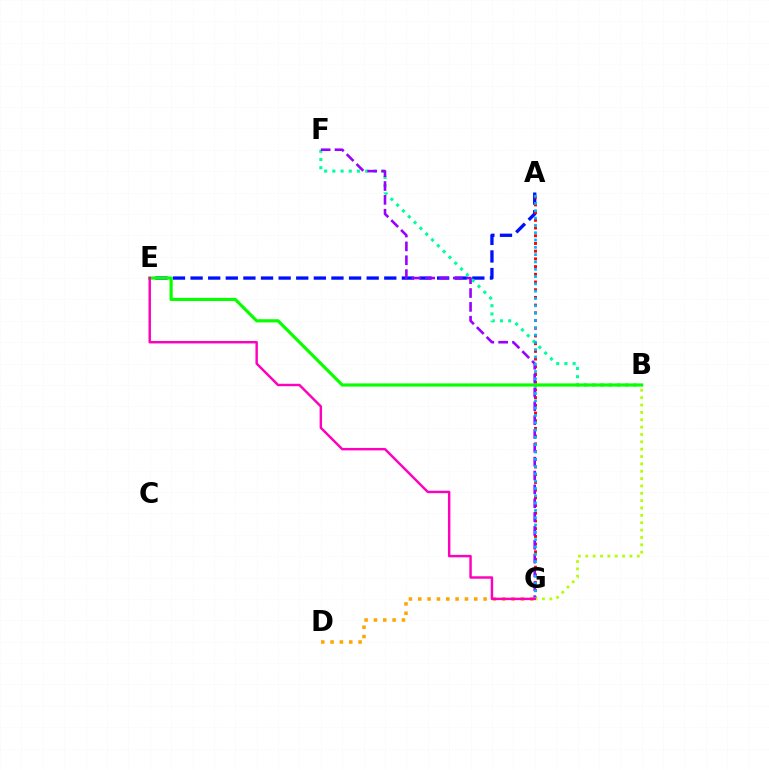{('D', 'G'): [{'color': '#ffa500', 'line_style': 'dotted', 'thickness': 2.54}], ('A', 'E'): [{'color': '#0010ff', 'line_style': 'dashed', 'thickness': 2.39}], ('B', 'F'): [{'color': '#00ff9d', 'line_style': 'dotted', 'thickness': 2.23}], ('A', 'G'): [{'color': '#ff0000', 'line_style': 'dotted', 'thickness': 2.09}, {'color': '#00b5ff', 'line_style': 'dotted', 'thickness': 1.99}], ('F', 'G'): [{'color': '#9b00ff', 'line_style': 'dashed', 'thickness': 1.88}], ('B', 'E'): [{'color': '#08ff00', 'line_style': 'solid', 'thickness': 2.29}], ('B', 'G'): [{'color': '#b3ff00', 'line_style': 'dotted', 'thickness': 2.0}], ('E', 'G'): [{'color': '#ff00bd', 'line_style': 'solid', 'thickness': 1.76}]}